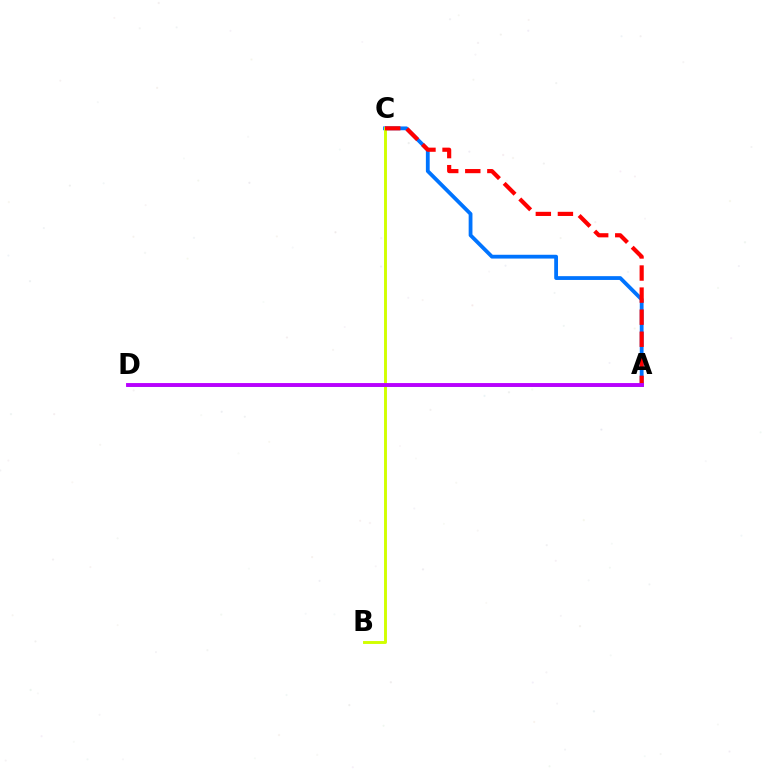{('A', 'C'): [{'color': '#0074ff', 'line_style': 'solid', 'thickness': 2.73}, {'color': '#ff0000', 'line_style': 'dashed', 'thickness': 3.0}], ('B', 'C'): [{'color': '#d1ff00', 'line_style': 'solid', 'thickness': 2.1}], ('A', 'D'): [{'color': '#00ff5c', 'line_style': 'solid', 'thickness': 1.93}, {'color': '#b900ff', 'line_style': 'solid', 'thickness': 2.79}]}